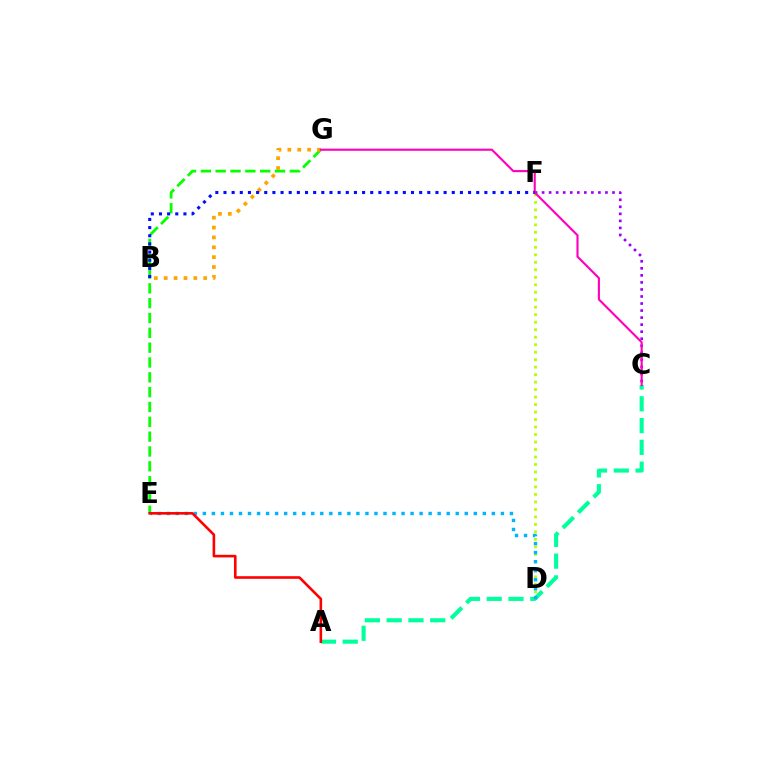{('A', 'C'): [{'color': '#00ff9d', 'line_style': 'dashed', 'thickness': 2.96}], ('D', 'F'): [{'color': '#b3ff00', 'line_style': 'dotted', 'thickness': 2.03}], ('C', 'F'): [{'color': '#9b00ff', 'line_style': 'dotted', 'thickness': 1.91}], ('D', 'E'): [{'color': '#00b5ff', 'line_style': 'dotted', 'thickness': 2.45}], ('E', 'G'): [{'color': '#08ff00', 'line_style': 'dashed', 'thickness': 2.01}], ('B', 'G'): [{'color': '#ffa500', 'line_style': 'dotted', 'thickness': 2.68}], ('C', 'G'): [{'color': '#ff00bd', 'line_style': 'solid', 'thickness': 1.53}], ('A', 'E'): [{'color': '#ff0000', 'line_style': 'solid', 'thickness': 1.87}], ('B', 'F'): [{'color': '#0010ff', 'line_style': 'dotted', 'thickness': 2.22}]}